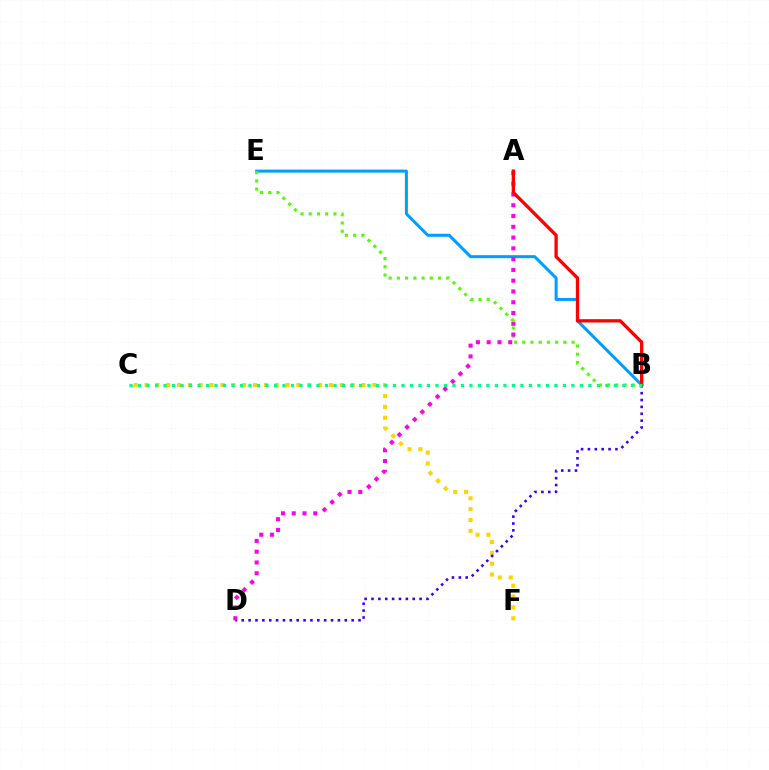{('B', 'E'): [{'color': '#009eff', 'line_style': 'solid', 'thickness': 2.17}, {'color': '#4fff00', 'line_style': 'dotted', 'thickness': 2.23}], ('C', 'F'): [{'color': '#ffd500', 'line_style': 'dotted', 'thickness': 2.95}], ('B', 'D'): [{'color': '#3700ff', 'line_style': 'dotted', 'thickness': 1.87}], ('A', 'D'): [{'color': '#ff00ed', 'line_style': 'dotted', 'thickness': 2.93}], ('A', 'B'): [{'color': '#ff0000', 'line_style': 'solid', 'thickness': 2.38}], ('B', 'C'): [{'color': '#00ff86', 'line_style': 'dotted', 'thickness': 2.31}]}